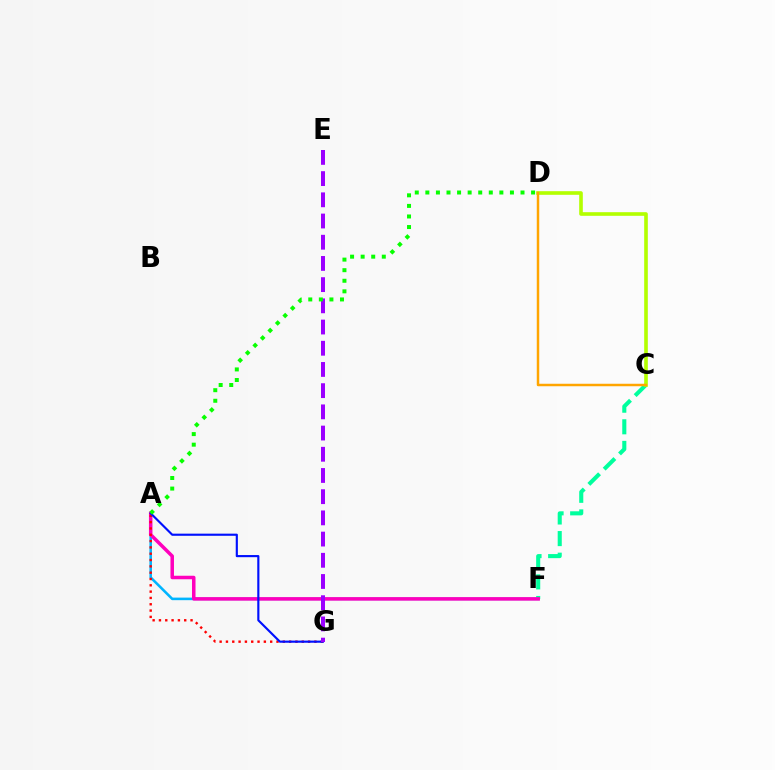{('A', 'F'): [{'color': '#00b5ff', 'line_style': 'solid', 'thickness': 1.85}, {'color': '#ff00bd', 'line_style': 'solid', 'thickness': 2.53}], ('C', 'F'): [{'color': '#00ff9d', 'line_style': 'dashed', 'thickness': 2.94}], ('A', 'G'): [{'color': '#ff0000', 'line_style': 'dotted', 'thickness': 1.72}, {'color': '#0010ff', 'line_style': 'solid', 'thickness': 1.54}], ('C', 'D'): [{'color': '#b3ff00', 'line_style': 'solid', 'thickness': 2.61}, {'color': '#ffa500', 'line_style': 'solid', 'thickness': 1.79}], ('E', 'G'): [{'color': '#9b00ff', 'line_style': 'dashed', 'thickness': 2.88}], ('A', 'D'): [{'color': '#08ff00', 'line_style': 'dotted', 'thickness': 2.87}]}